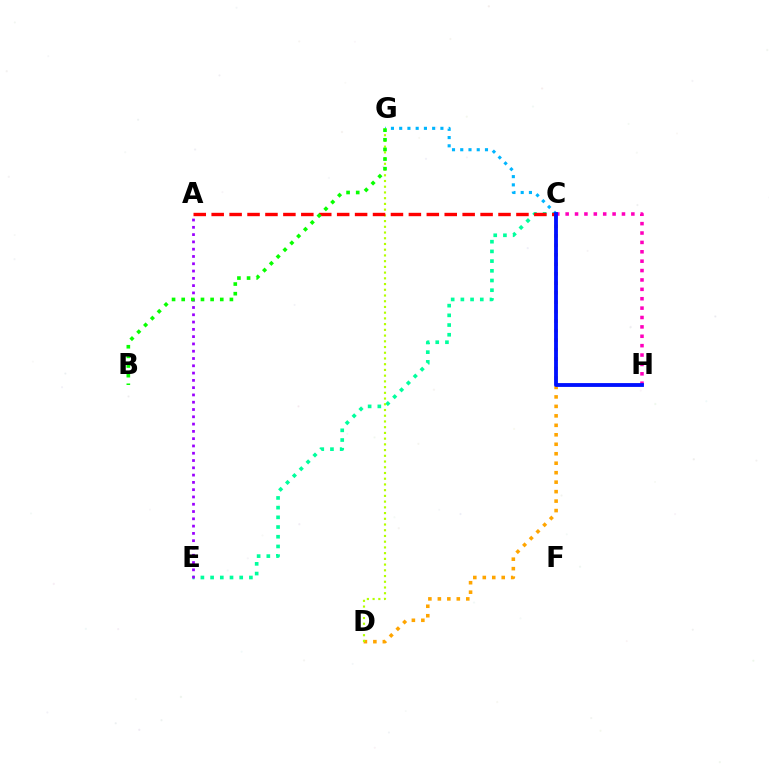{('C', 'D'): [{'color': '#ffa500', 'line_style': 'dotted', 'thickness': 2.57}], ('C', 'E'): [{'color': '#00ff9d', 'line_style': 'dotted', 'thickness': 2.64}], ('C', 'G'): [{'color': '#00b5ff', 'line_style': 'dotted', 'thickness': 2.24}], ('A', 'E'): [{'color': '#9b00ff', 'line_style': 'dotted', 'thickness': 1.98}], ('D', 'G'): [{'color': '#b3ff00', 'line_style': 'dotted', 'thickness': 1.56}], ('A', 'C'): [{'color': '#ff0000', 'line_style': 'dashed', 'thickness': 2.44}], ('B', 'G'): [{'color': '#08ff00', 'line_style': 'dotted', 'thickness': 2.62}], ('C', 'H'): [{'color': '#ff00bd', 'line_style': 'dotted', 'thickness': 2.55}, {'color': '#0010ff', 'line_style': 'solid', 'thickness': 2.75}]}